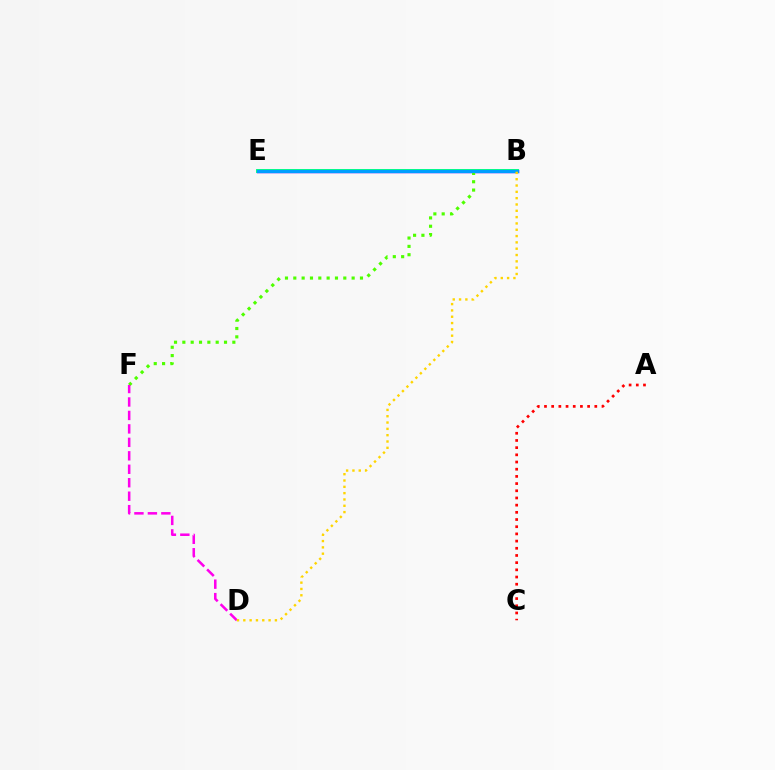{('B', 'E'): [{'color': '#3700ff', 'line_style': 'solid', 'thickness': 2.5}, {'color': '#00ff86', 'line_style': 'solid', 'thickness': 2.82}, {'color': '#009eff', 'line_style': 'solid', 'thickness': 2.22}], ('B', 'F'): [{'color': '#4fff00', 'line_style': 'dotted', 'thickness': 2.26}], ('A', 'C'): [{'color': '#ff0000', 'line_style': 'dotted', 'thickness': 1.95}], ('D', 'F'): [{'color': '#ff00ed', 'line_style': 'dashed', 'thickness': 1.83}], ('B', 'D'): [{'color': '#ffd500', 'line_style': 'dotted', 'thickness': 1.72}]}